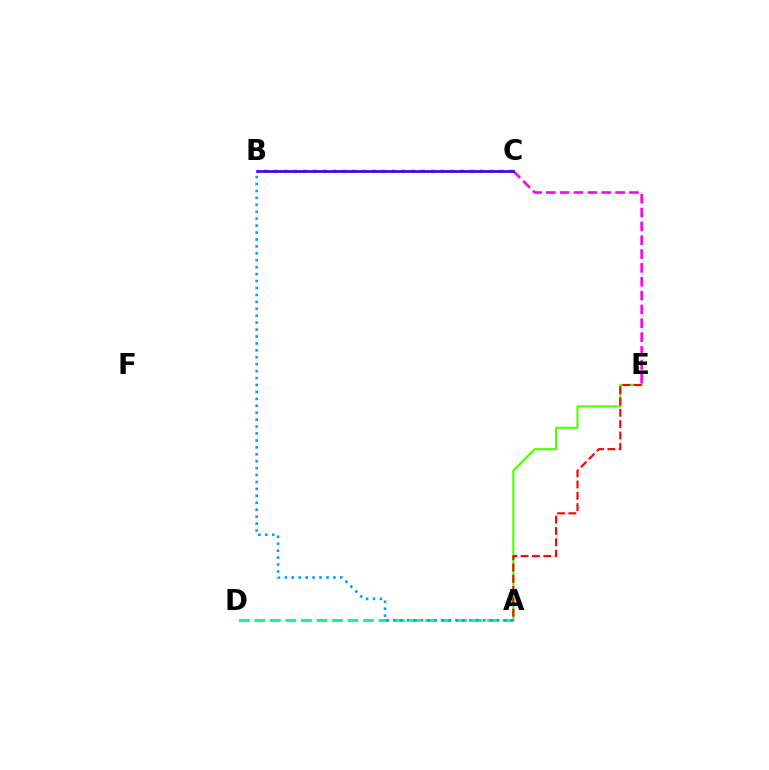{('C', 'E'): [{'color': '#ff00ed', 'line_style': 'dashed', 'thickness': 1.88}], ('A', 'E'): [{'color': '#4fff00', 'line_style': 'solid', 'thickness': 1.53}, {'color': '#ff0000', 'line_style': 'dashed', 'thickness': 1.54}], ('A', 'D'): [{'color': '#00ff86', 'line_style': 'dashed', 'thickness': 2.11}], ('B', 'C'): [{'color': '#ffd500', 'line_style': 'dotted', 'thickness': 2.67}, {'color': '#3700ff', 'line_style': 'solid', 'thickness': 1.95}], ('A', 'B'): [{'color': '#009eff', 'line_style': 'dotted', 'thickness': 1.88}]}